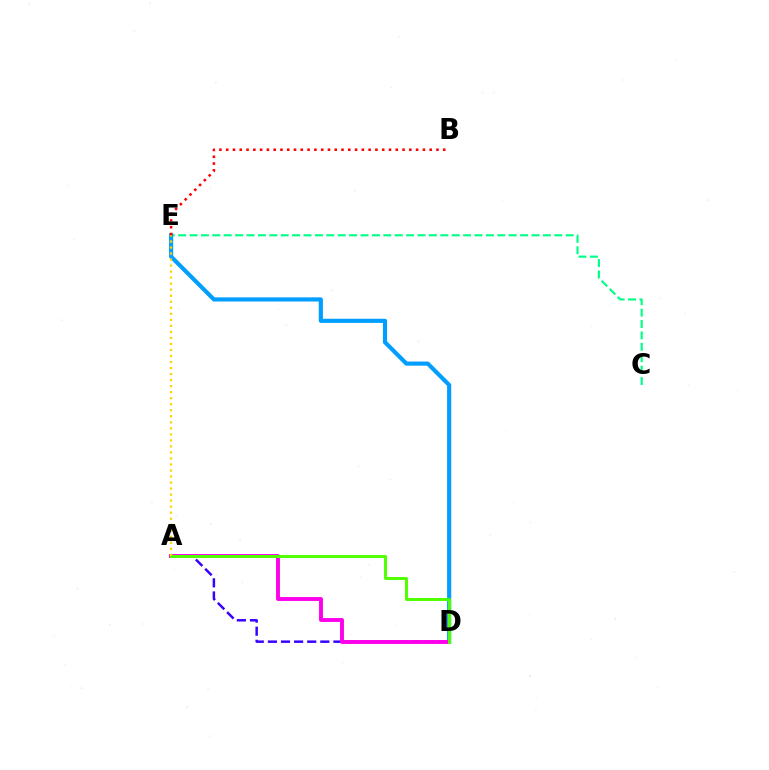{('A', 'D'): [{'color': '#3700ff', 'line_style': 'dashed', 'thickness': 1.78}, {'color': '#ff00ed', 'line_style': 'solid', 'thickness': 2.81}, {'color': '#4fff00', 'line_style': 'solid', 'thickness': 2.13}], ('C', 'E'): [{'color': '#00ff86', 'line_style': 'dashed', 'thickness': 1.55}], ('D', 'E'): [{'color': '#009eff', 'line_style': 'solid', 'thickness': 2.99}], ('A', 'E'): [{'color': '#ffd500', 'line_style': 'dotted', 'thickness': 1.64}], ('B', 'E'): [{'color': '#ff0000', 'line_style': 'dotted', 'thickness': 1.84}]}